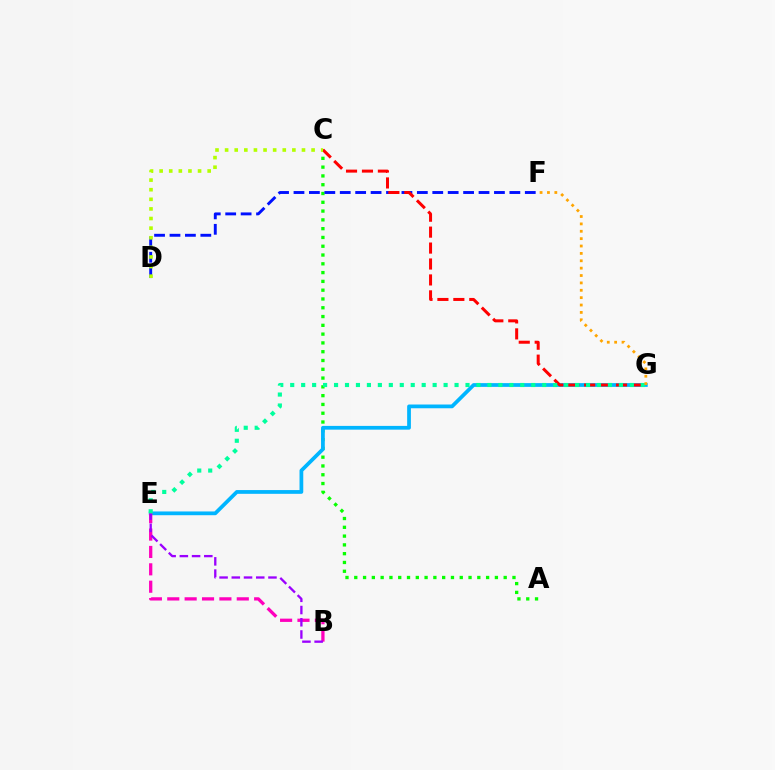{('A', 'C'): [{'color': '#08ff00', 'line_style': 'dotted', 'thickness': 2.39}], ('E', 'G'): [{'color': '#00b5ff', 'line_style': 'solid', 'thickness': 2.7}, {'color': '#00ff9d', 'line_style': 'dotted', 'thickness': 2.98}], ('B', 'E'): [{'color': '#ff00bd', 'line_style': 'dashed', 'thickness': 2.36}, {'color': '#9b00ff', 'line_style': 'dashed', 'thickness': 1.66}], ('D', 'F'): [{'color': '#0010ff', 'line_style': 'dashed', 'thickness': 2.09}], ('C', 'G'): [{'color': '#ff0000', 'line_style': 'dashed', 'thickness': 2.16}], ('C', 'D'): [{'color': '#b3ff00', 'line_style': 'dotted', 'thickness': 2.61}], ('F', 'G'): [{'color': '#ffa500', 'line_style': 'dotted', 'thickness': 2.0}]}